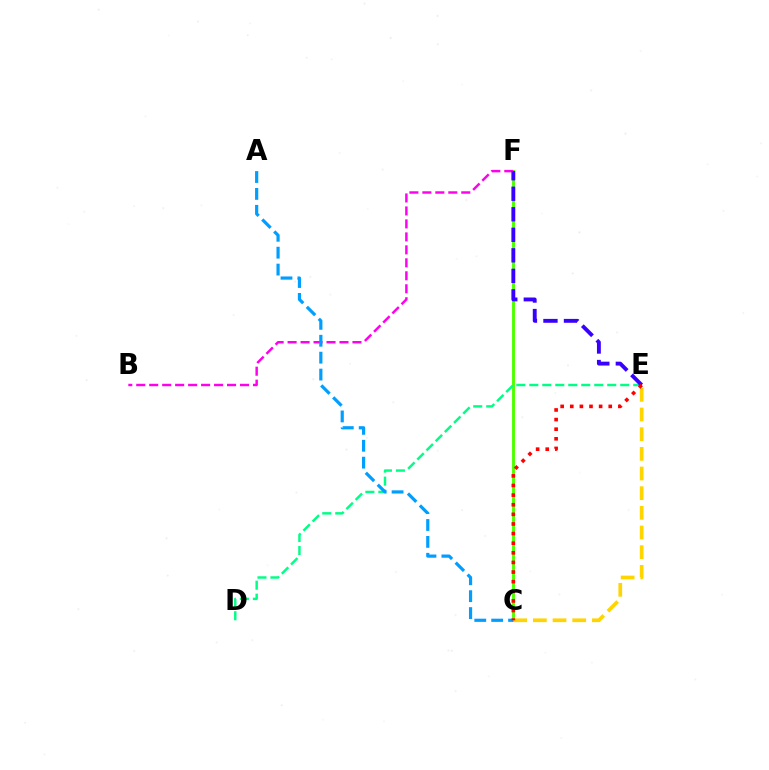{('C', 'F'): [{'color': '#4fff00', 'line_style': 'solid', 'thickness': 2.1}], ('B', 'F'): [{'color': '#ff00ed', 'line_style': 'dashed', 'thickness': 1.76}], ('D', 'E'): [{'color': '#00ff86', 'line_style': 'dashed', 'thickness': 1.76}], ('E', 'F'): [{'color': '#3700ff', 'line_style': 'dashed', 'thickness': 2.79}], ('C', 'E'): [{'color': '#ffd500', 'line_style': 'dashed', 'thickness': 2.67}, {'color': '#ff0000', 'line_style': 'dotted', 'thickness': 2.61}], ('A', 'C'): [{'color': '#009eff', 'line_style': 'dashed', 'thickness': 2.3}]}